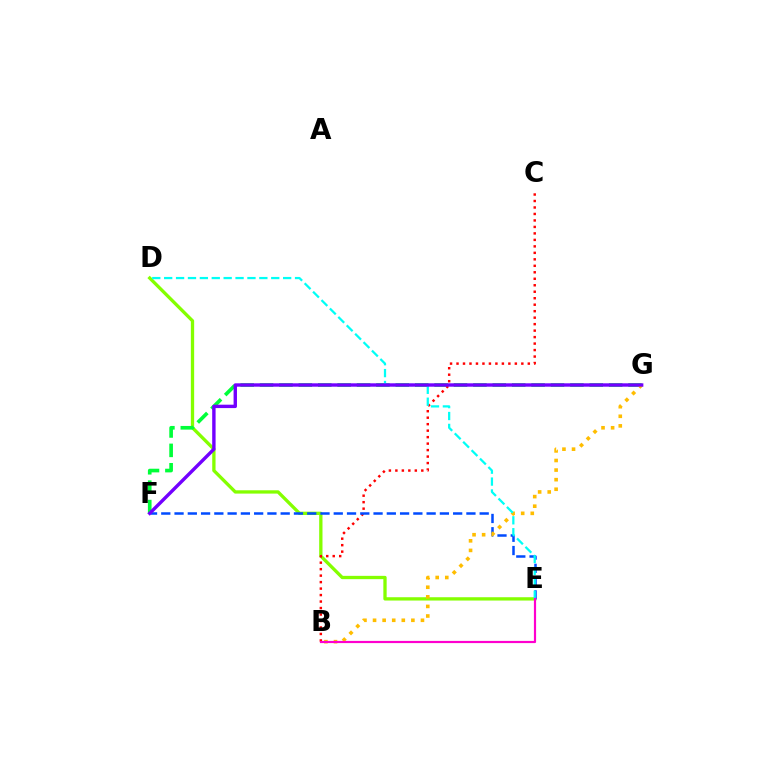{('D', 'E'): [{'color': '#84ff00', 'line_style': 'solid', 'thickness': 2.38}, {'color': '#00fff6', 'line_style': 'dashed', 'thickness': 1.62}], ('F', 'G'): [{'color': '#00ff39', 'line_style': 'dashed', 'thickness': 2.63}, {'color': '#7200ff', 'line_style': 'solid', 'thickness': 2.44}], ('B', 'C'): [{'color': '#ff0000', 'line_style': 'dotted', 'thickness': 1.76}], ('E', 'F'): [{'color': '#004bff', 'line_style': 'dashed', 'thickness': 1.8}], ('B', 'G'): [{'color': '#ffbd00', 'line_style': 'dotted', 'thickness': 2.6}], ('B', 'E'): [{'color': '#ff00cf', 'line_style': 'solid', 'thickness': 1.58}]}